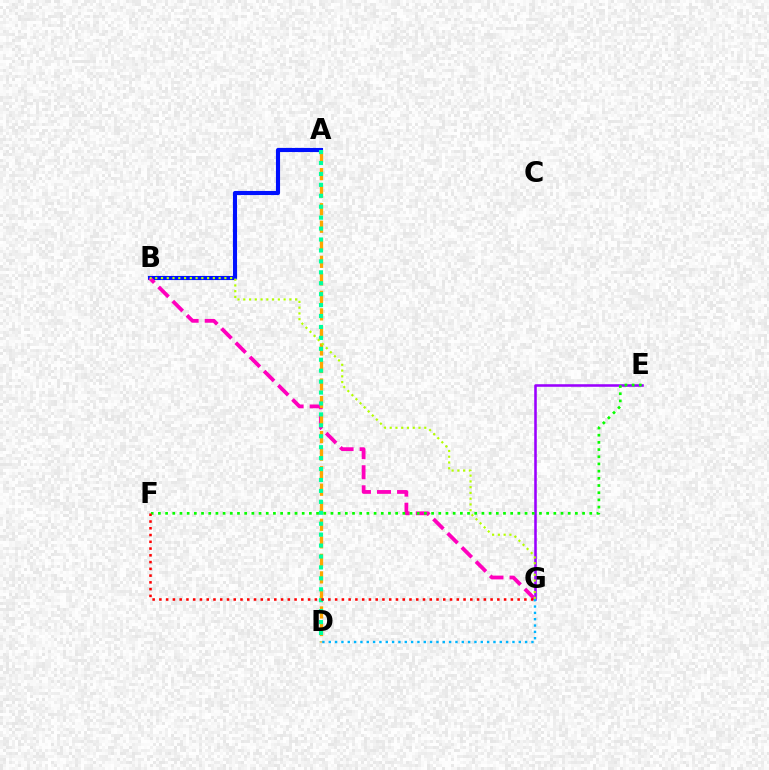{('A', 'B'): [{'color': '#0010ff', 'line_style': 'solid', 'thickness': 2.96}], ('B', 'G'): [{'color': '#ff00bd', 'line_style': 'dashed', 'thickness': 2.72}, {'color': '#b3ff00', 'line_style': 'dotted', 'thickness': 1.56}], ('A', 'D'): [{'color': '#ffa500', 'line_style': 'dashed', 'thickness': 2.38}, {'color': '#00ff9d', 'line_style': 'dotted', 'thickness': 2.97}], ('E', 'G'): [{'color': '#9b00ff', 'line_style': 'solid', 'thickness': 1.84}], ('E', 'F'): [{'color': '#08ff00', 'line_style': 'dotted', 'thickness': 1.95}], ('F', 'G'): [{'color': '#ff0000', 'line_style': 'dotted', 'thickness': 1.84}], ('D', 'G'): [{'color': '#00b5ff', 'line_style': 'dotted', 'thickness': 1.72}]}